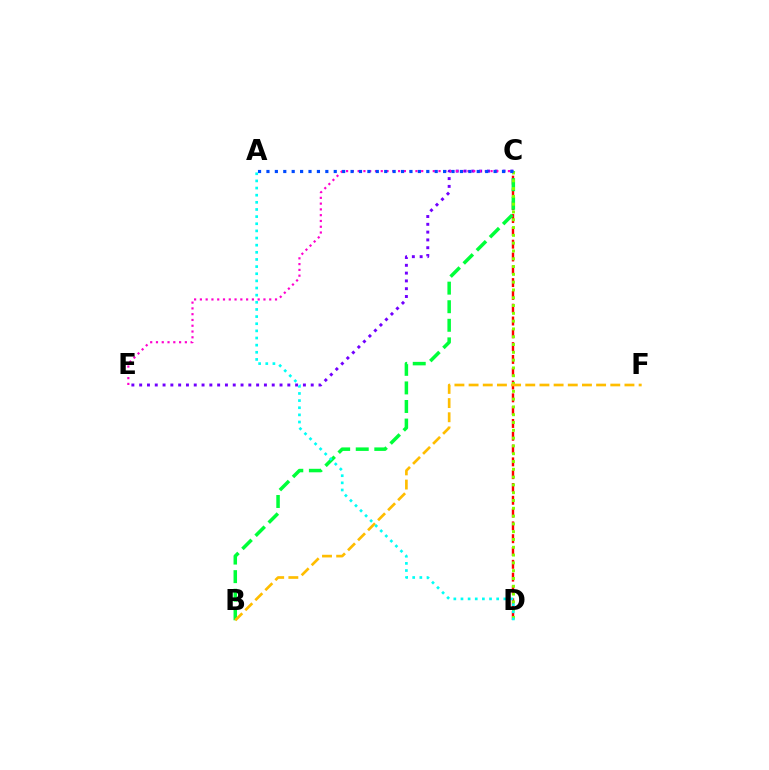{('C', 'E'): [{'color': '#7200ff', 'line_style': 'dotted', 'thickness': 2.12}, {'color': '#ff00cf', 'line_style': 'dotted', 'thickness': 1.57}], ('C', 'D'): [{'color': '#ff0000', 'line_style': 'dashed', 'thickness': 1.74}, {'color': '#84ff00', 'line_style': 'dotted', 'thickness': 2.12}], ('B', 'C'): [{'color': '#00ff39', 'line_style': 'dashed', 'thickness': 2.52}], ('B', 'F'): [{'color': '#ffbd00', 'line_style': 'dashed', 'thickness': 1.92}], ('A', 'C'): [{'color': '#004bff', 'line_style': 'dotted', 'thickness': 2.29}], ('A', 'D'): [{'color': '#00fff6', 'line_style': 'dotted', 'thickness': 1.94}]}